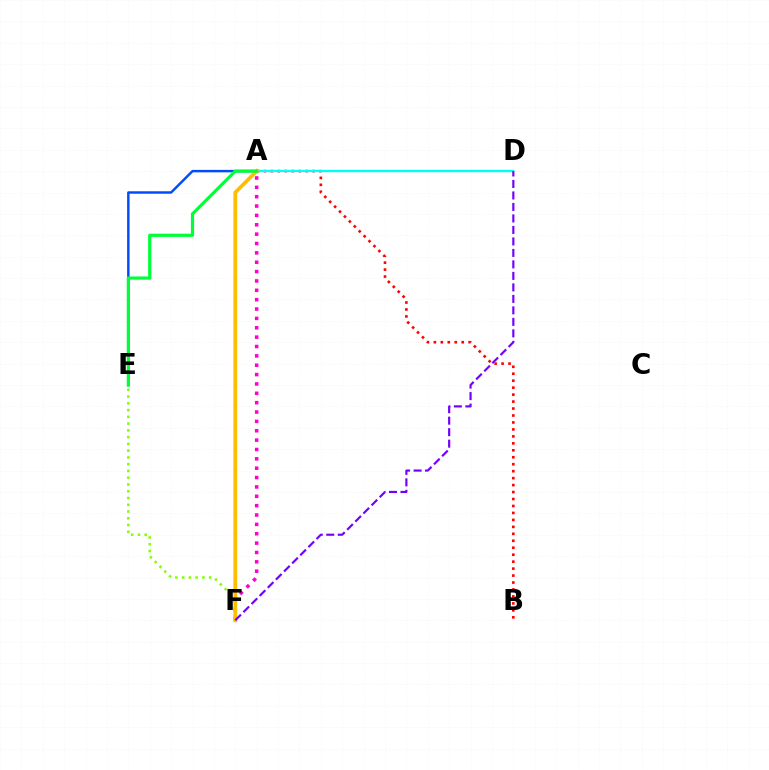{('A', 'B'): [{'color': '#ff0000', 'line_style': 'dotted', 'thickness': 1.89}], ('E', 'F'): [{'color': '#84ff00', 'line_style': 'dotted', 'thickness': 1.84}], ('A', 'E'): [{'color': '#004bff', 'line_style': 'solid', 'thickness': 1.76}, {'color': '#00ff39', 'line_style': 'solid', 'thickness': 2.3}], ('A', 'F'): [{'color': '#ff00cf', 'line_style': 'dotted', 'thickness': 2.54}, {'color': '#ffbd00', 'line_style': 'solid', 'thickness': 2.71}], ('A', 'D'): [{'color': '#00fff6', 'line_style': 'solid', 'thickness': 1.69}], ('D', 'F'): [{'color': '#7200ff', 'line_style': 'dashed', 'thickness': 1.56}]}